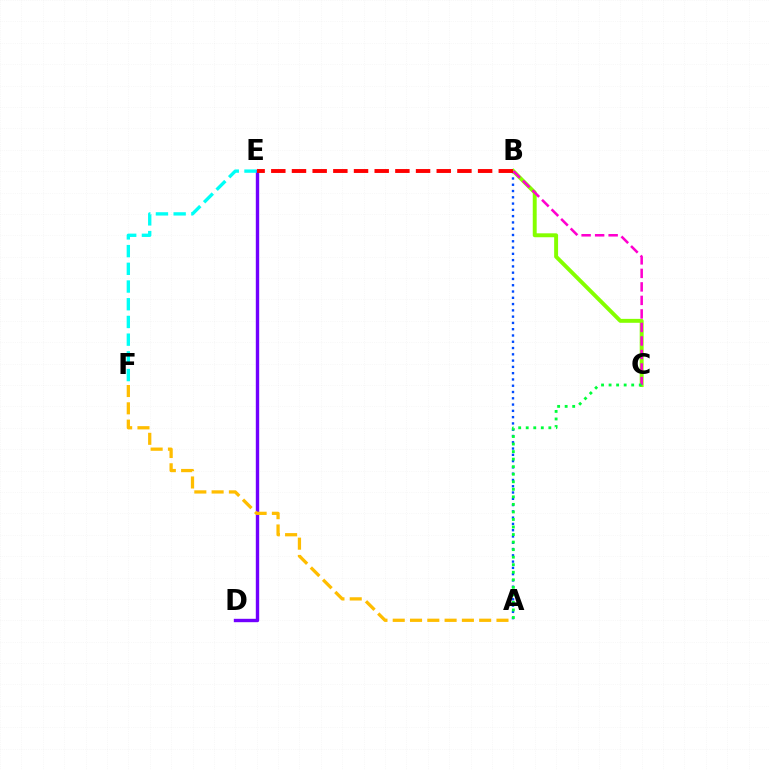{('A', 'B'): [{'color': '#004bff', 'line_style': 'dotted', 'thickness': 1.71}], ('D', 'E'): [{'color': '#7200ff', 'line_style': 'solid', 'thickness': 2.43}], ('E', 'F'): [{'color': '#00fff6', 'line_style': 'dashed', 'thickness': 2.41}], ('B', 'C'): [{'color': '#84ff00', 'line_style': 'solid', 'thickness': 2.83}, {'color': '#ff00cf', 'line_style': 'dashed', 'thickness': 1.84}], ('B', 'E'): [{'color': '#ff0000', 'line_style': 'dashed', 'thickness': 2.81}], ('A', 'F'): [{'color': '#ffbd00', 'line_style': 'dashed', 'thickness': 2.35}], ('A', 'C'): [{'color': '#00ff39', 'line_style': 'dotted', 'thickness': 2.05}]}